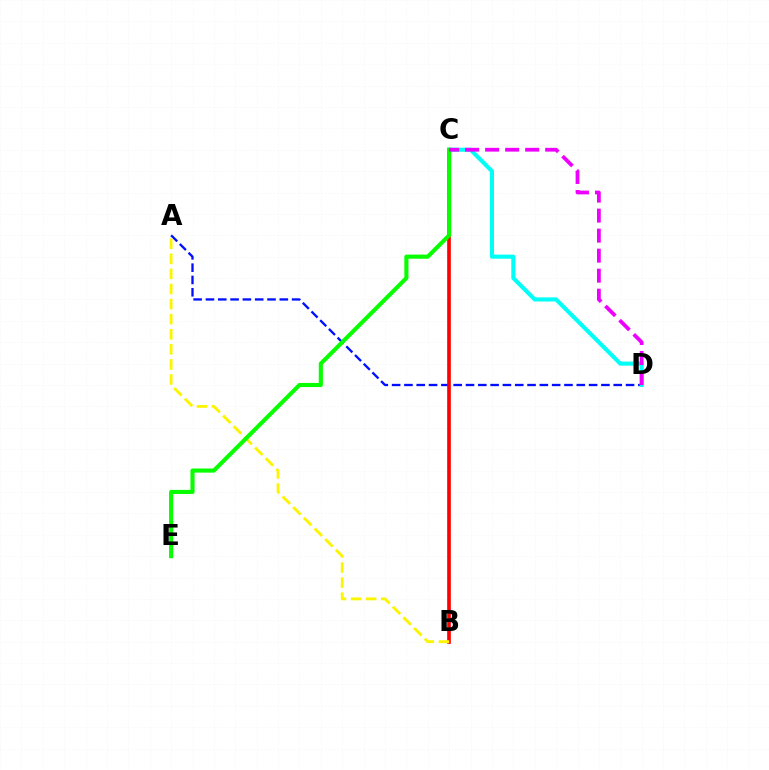{('A', 'D'): [{'color': '#0010ff', 'line_style': 'dashed', 'thickness': 1.67}], ('B', 'C'): [{'color': '#ff0000', 'line_style': 'solid', 'thickness': 2.63}], ('C', 'D'): [{'color': '#00fff6', 'line_style': 'solid', 'thickness': 2.94}, {'color': '#ee00ff', 'line_style': 'dashed', 'thickness': 2.72}], ('A', 'B'): [{'color': '#fcf500', 'line_style': 'dashed', 'thickness': 2.05}], ('C', 'E'): [{'color': '#08ff00', 'line_style': 'solid', 'thickness': 2.97}]}